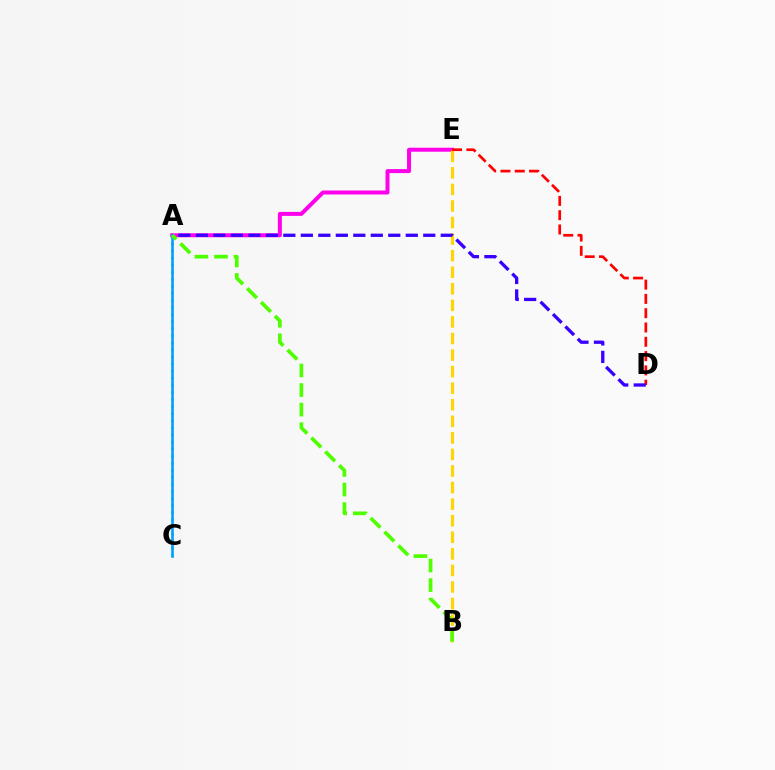{('A', 'E'): [{'color': '#ff00ed', 'line_style': 'solid', 'thickness': 2.87}], ('A', 'C'): [{'color': '#00ff86', 'line_style': 'dotted', 'thickness': 1.92}, {'color': '#009eff', 'line_style': 'solid', 'thickness': 1.85}], ('B', 'E'): [{'color': '#ffd500', 'line_style': 'dashed', 'thickness': 2.25}], ('D', 'E'): [{'color': '#ff0000', 'line_style': 'dashed', 'thickness': 1.94}], ('A', 'D'): [{'color': '#3700ff', 'line_style': 'dashed', 'thickness': 2.38}], ('A', 'B'): [{'color': '#4fff00', 'line_style': 'dashed', 'thickness': 2.66}]}